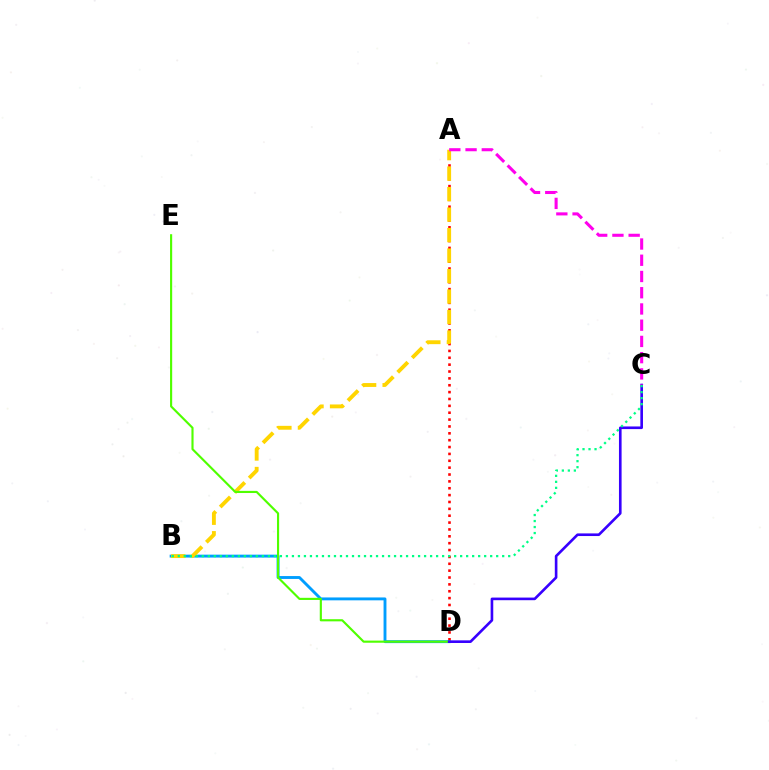{('A', 'D'): [{'color': '#ff0000', 'line_style': 'dotted', 'thickness': 1.87}], ('B', 'D'): [{'color': '#009eff', 'line_style': 'solid', 'thickness': 2.08}], ('A', 'B'): [{'color': '#ffd500', 'line_style': 'dashed', 'thickness': 2.78}], ('D', 'E'): [{'color': '#4fff00', 'line_style': 'solid', 'thickness': 1.54}], ('C', 'D'): [{'color': '#3700ff', 'line_style': 'solid', 'thickness': 1.9}], ('B', 'C'): [{'color': '#00ff86', 'line_style': 'dotted', 'thickness': 1.63}], ('A', 'C'): [{'color': '#ff00ed', 'line_style': 'dashed', 'thickness': 2.21}]}